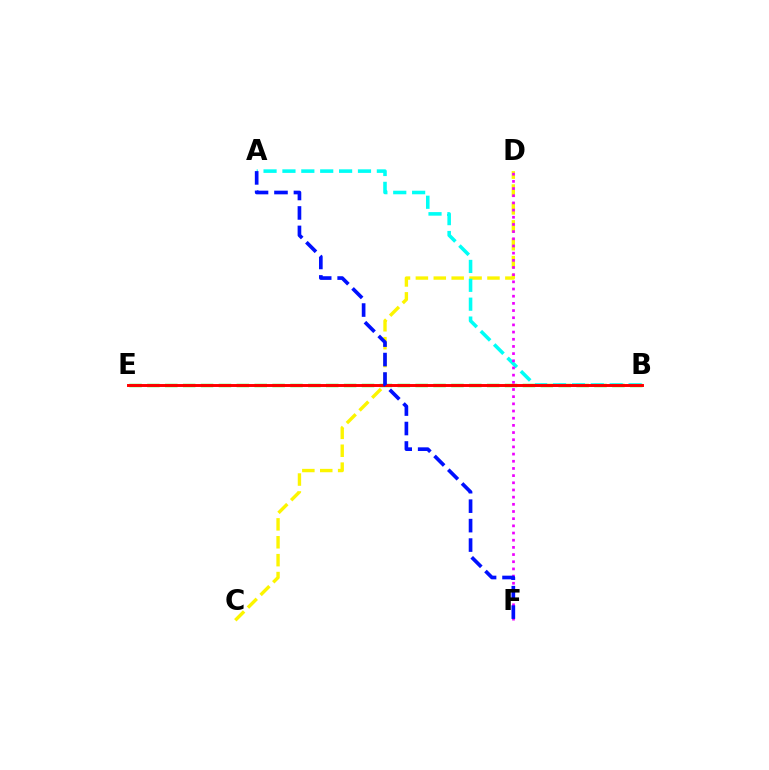{('B', 'E'): [{'color': '#08ff00', 'line_style': 'dashed', 'thickness': 2.43}, {'color': '#ff0000', 'line_style': 'solid', 'thickness': 2.11}], ('C', 'D'): [{'color': '#fcf500', 'line_style': 'dashed', 'thickness': 2.43}], ('A', 'B'): [{'color': '#00fff6', 'line_style': 'dashed', 'thickness': 2.57}], ('D', 'F'): [{'color': '#ee00ff', 'line_style': 'dotted', 'thickness': 1.95}], ('A', 'F'): [{'color': '#0010ff', 'line_style': 'dashed', 'thickness': 2.64}]}